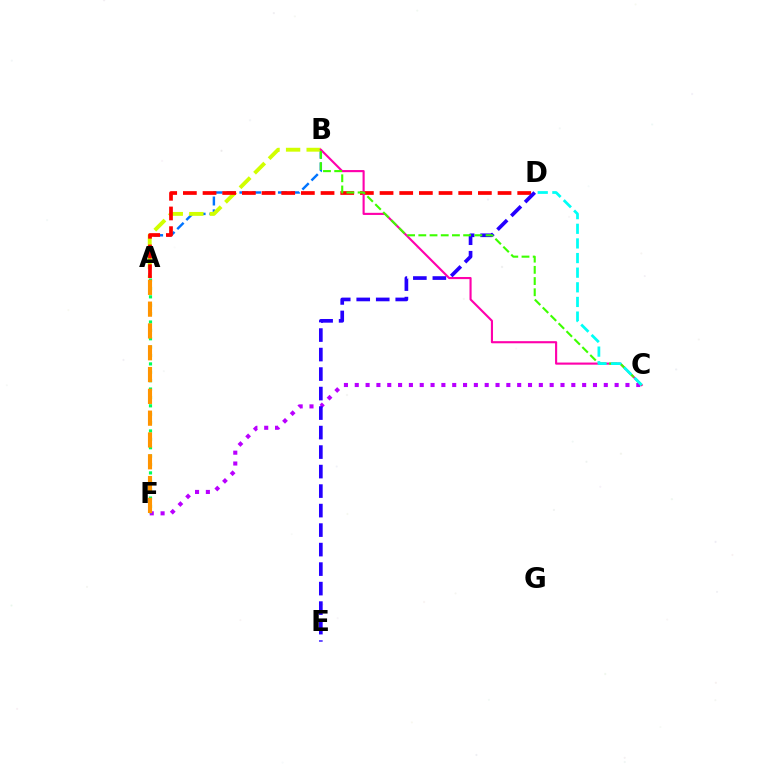{('C', 'F'): [{'color': '#b900ff', 'line_style': 'dotted', 'thickness': 2.94}], ('A', 'B'): [{'color': '#0074ff', 'line_style': 'dashed', 'thickness': 1.74}, {'color': '#d1ff00', 'line_style': 'dashed', 'thickness': 2.79}], ('A', 'F'): [{'color': '#00ff5c', 'line_style': 'dotted', 'thickness': 2.28}, {'color': '#ff9400', 'line_style': 'dashed', 'thickness': 2.96}], ('A', 'D'): [{'color': '#ff0000', 'line_style': 'dashed', 'thickness': 2.67}], ('B', 'C'): [{'color': '#ff00ac', 'line_style': 'solid', 'thickness': 1.53}, {'color': '#3dff00', 'line_style': 'dashed', 'thickness': 1.52}], ('D', 'E'): [{'color': '#2500ff', 'line_style': 'dashed', 'thickness': 2.65}], ('C', 'D'): [{'color': '#00fff6', 'line_style': 'dashed', 'thickness': 1.99}]}